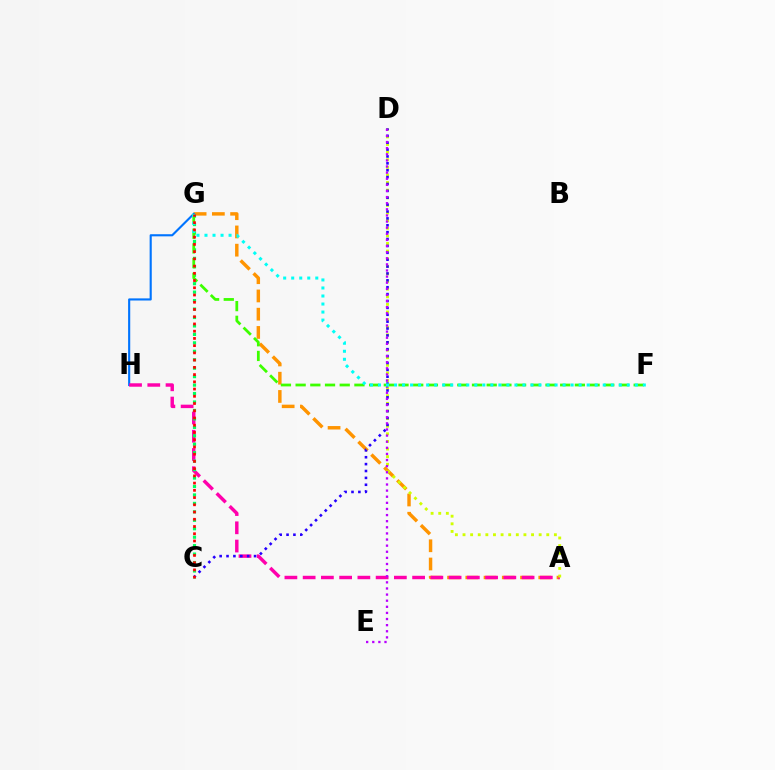{('A', 'G'): [{'color': '#ff9400', 'line_style': 'dashed', 'thickness': 2.48}], ('G', 'H'): [{'color': '#0074ff', 'line_style': 'solid', 'thickness': 1.53}], ('A', 'H'): [{'color': '#ff00ac', 'line_style': 'dashed', 'thickness': 2.48}], ('C', 'G'): [{'color': '#00ff5c', 'line_style': 'dotted', 'thickness': 2.3}, {'color': '#ff0000', 'line_style': 'dotted', 'thickness': 1.97}], ('A', 'D'): [{'color': '#d1ff00', 'line_style': 'dotted', 'thickness': 2.07}], ('C', 'D'): [{'color': '#2500ff', 'line_style': 'dotted', 'thickness': 1.87}], ('D', 'E'): [{'color': '#b900ff', 'line_style': 'dotted', 'thickness': 1.66}], ('F', 'G'): [{'color': '#3dff00', 'line_style': 'dashed', 'thickness': 2.0}, {'color': '#00fff6', 'line_style': 'dotted', 'thickness': 2.18}]}